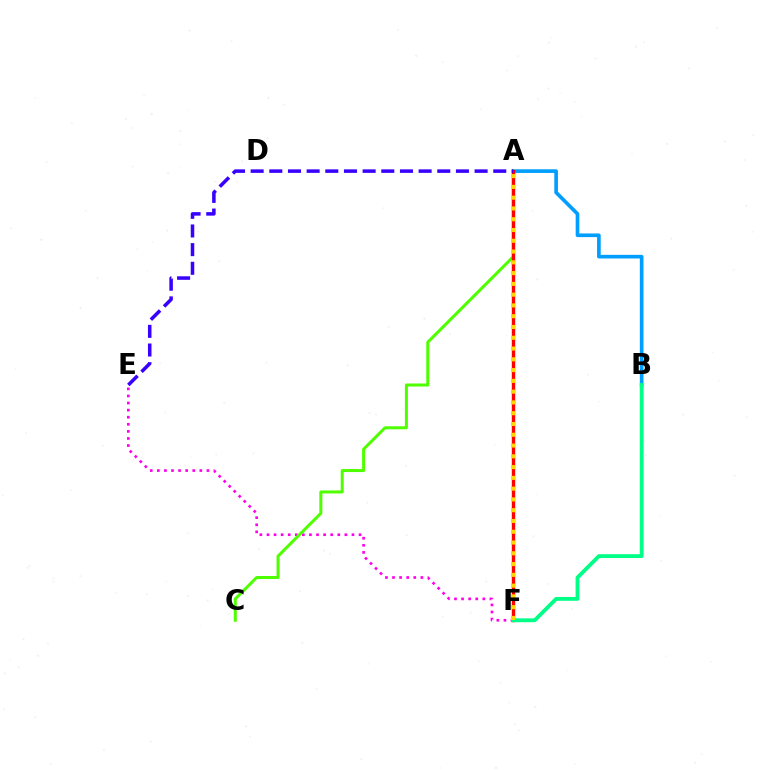{('E', 'F'): [{'color': '#ff00ed', 'line_style': 'dotted', 'thickness': 1.92}], ('A', 'B'): [{'color': '#009eff', 'line_style': 'solid', 'thickness': 2.63}], ('A', 'C'): [{'color': '#4fff00', 'line_style': 'solid', 'thickness': 2.17}], ('A', 'F'): [{'color': '#ff0000', 'line_style': 'solid', 'thickness': 2.44}, {'color': '#ffd500', 'line_style': 'dotted', 'thickness': 2.93}], ('B', 'F'): [{'color': '#00ff86', 'line_style': 'solid', 'thickness': 2.76}], ('A', 'E'): [{'color': '#3700ff', 'line_style': 'dashed', 'thickness': 2.54}]}